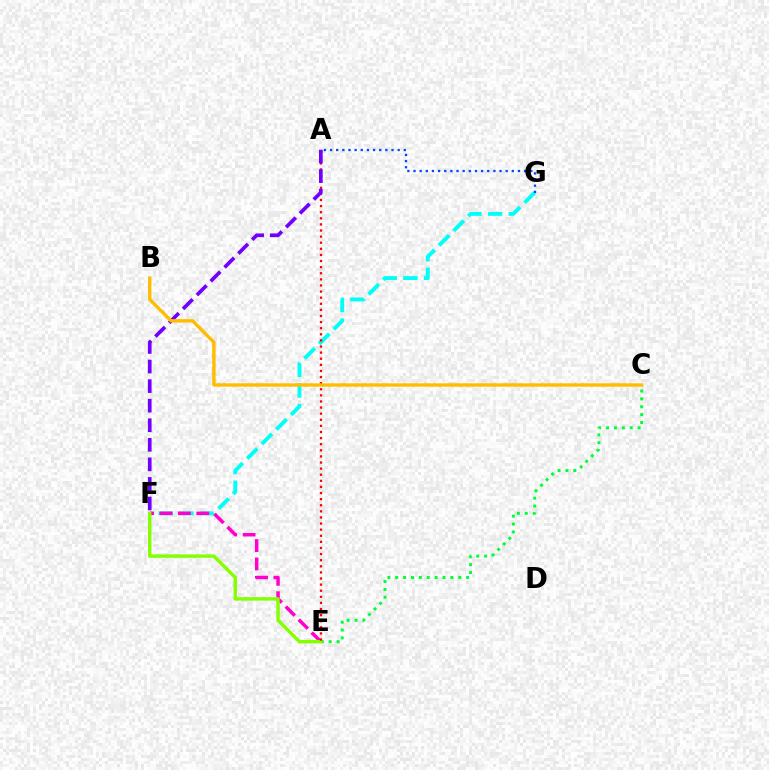{('F', 'G'): [{'color': '#00fff6', 'line_style': 'dashed', 'thickness': 2.8}], ('E', 'F'): [{'color': '#ff00cf', 'line_style': 'dashed', 'thickness': 2.5}, {'color': '#84ff00', 'line_style': 'solid', 'thickness': 2.46}], ('C', 'E'): [{'color': '#00ff39', 'line_style': 'dotted', 'thickness': 2.14}], ('A', 'E'): [{'color': '#ff0000', 'line_style': 'dotted', 'thickness': 1.66}], ('A', 'G'): [{'color': '#004bff', 'line_style': 'dotted', 'thickness': 1.67}], ('A', 'F'): [{'color': '#7200ff', 'line_style': 'dashed', 'thickness': 2.66}], ('B', 'C'): [{'color': '#ffbd00', 'line_style': 'solid', 'thickness': 2.44}]}